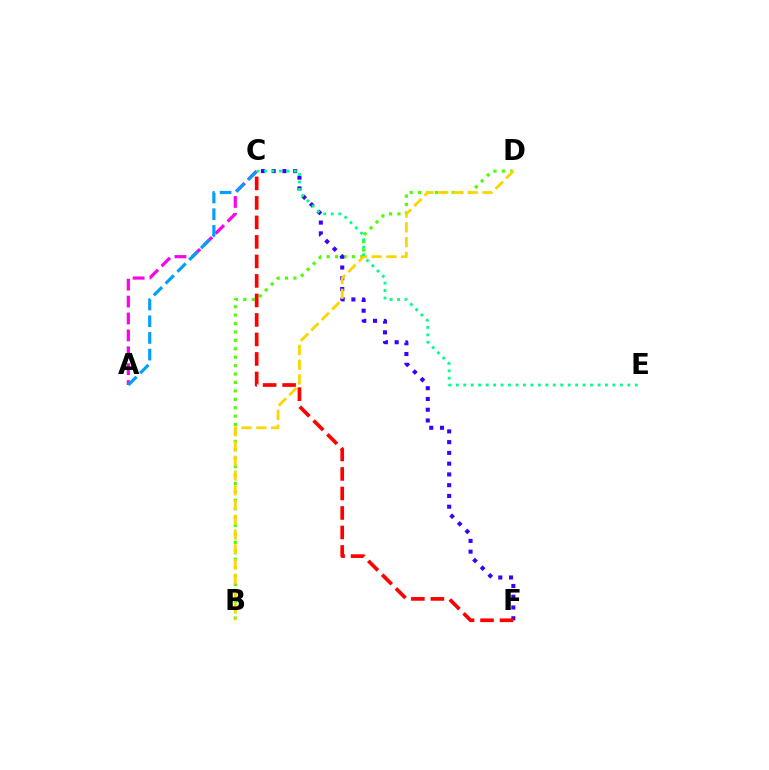{('B', 'D'): [{'color': '#4fff00', 'line_style': 'dotted', 'thickness': 2.29}, {'color': '#ffd500', 'line_style': 'dashed', 'thickness': 2.01}], ('C', 'F'): [{'color': '#3700ff', 'line_style': 'dotted', 'thickness': 2.92}, {'color': '#ff0000', 'line_style': 'dashed', 'thickness': 2.65}], ('A', 'C'): [{'color': '#ff00ed', 'line_style': 'dashed', 'thickness': 2.3}, {'color': '#009eff', 'line_style': 'dashed', 'thickness': 2.27}], ('C', 'E'): [{'color': '#00ff86', 'line_style': 'dotted', 'thickness': 2.03}]}